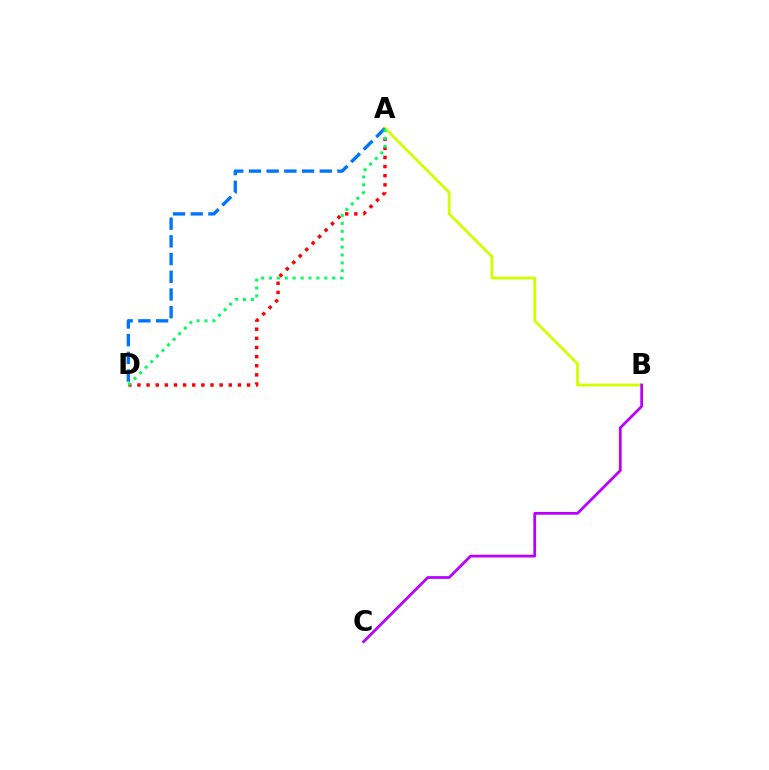{('A', 'D'): [{'color': '#ff0000', 'line_style': 'dotted', 'thickness': 2.48}, {'color': '#0074ff', 'line_style': 'dashed', 'thickness': 2.4}, {'color': '#00ff5c', 'line_style': 'dotted', 'thickness': 2.15}], ('A', 'B'): [{'color': '#d1ff00', 'line_style': 'solid', 'thickness': 2.03}], ('B', 'C'): [{'color': '#b900ff', 'line_style': 'solid', 'thickness': 1.98}]}